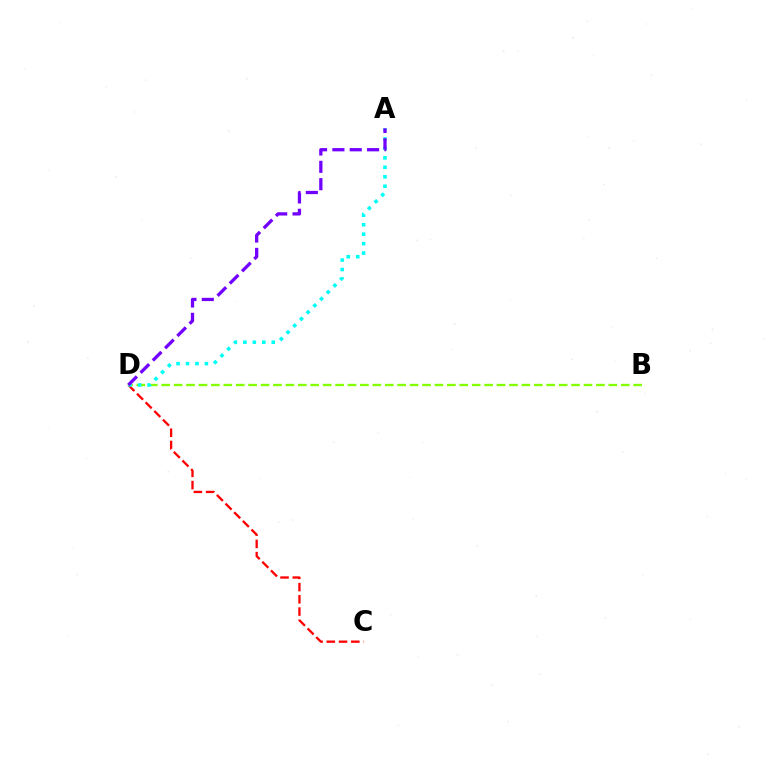{('C', 'D'): [{'color': '#ff0000', 'line_style': 'dashed', 'thickness': 1.66}], ('B', 'D'): [{'color': '#84ff00', 'line_style': 'dashed', 'thickness': 1.69}], ('A', 'D'): [{'color': '#00fff6', 'line_style': 'dotted', 'thickness': 2.57}, {'color': '#7200ff', 'line_style': 'dashed', 'thickness': 2.36}]}